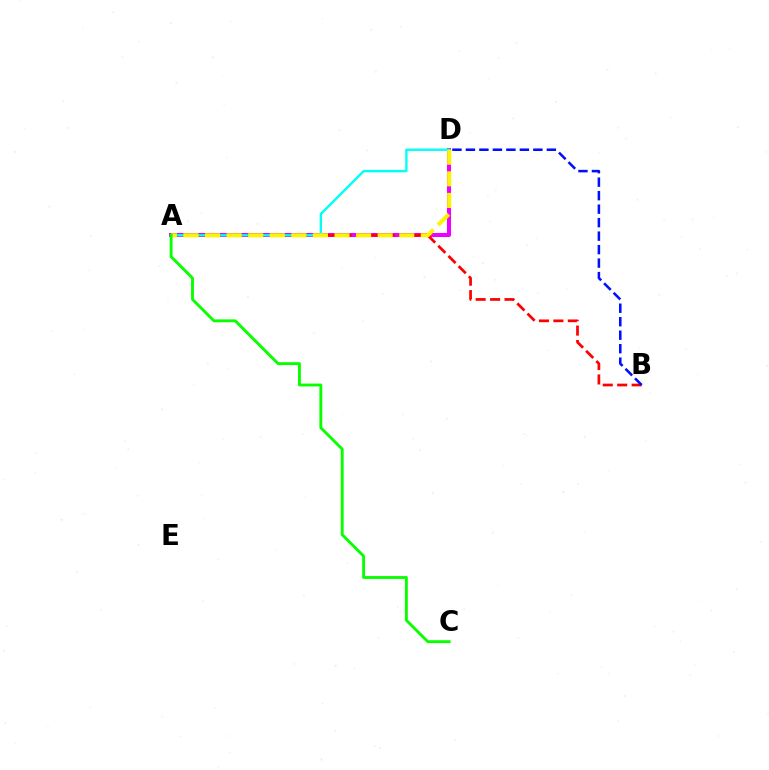{('A', 'D'): [{'color': '#ee00ff', 'line_style': 'solid', 'thickness': 2.91}, {'color': '#00fff6', 'line_style': 'solid', 'thickness': 1.71}, {'color': '#fcf500', 'line_style': 'dashed', 'thickness': 2.93}], ('A', 'B'): [{'color': '#ff0000', 'line_style': 'dashed', 'thickness': 1.96}], ('B', 'D'): [{'color': '#0010ff', 'line_style': 'dashed', 'thickness': 1.83}], ('A', 'C'): [{'color': '#08ff00', 'line_style': 'solid', 'thickness': 2.07}]}